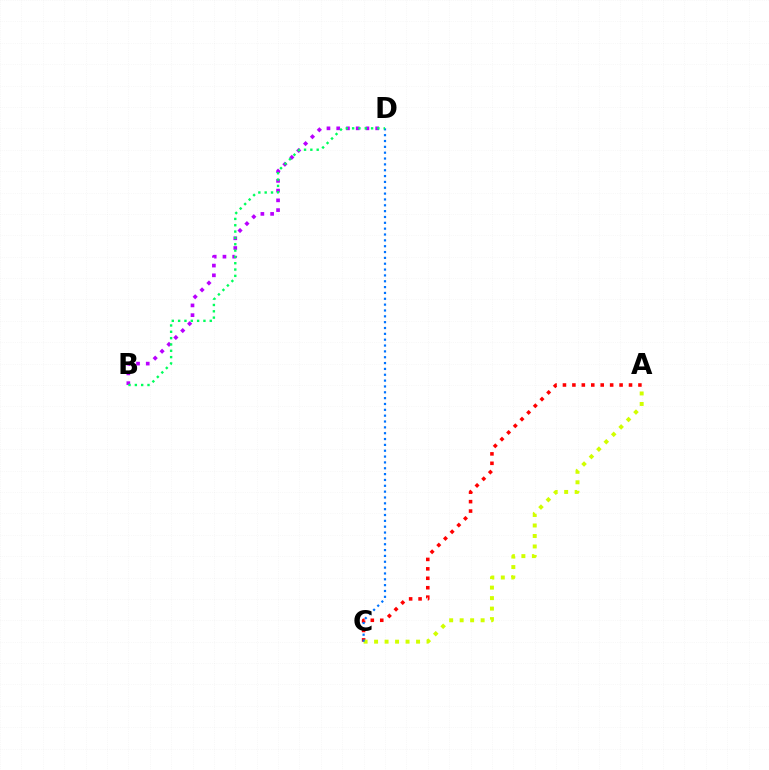{('A', 'C'): [{'color': '#ff0000', 'line_style': 'dotted', 'thickness': 2.56}, {'color': '#d1ff00', 'line_style': 'dotted', 'thickness': 2.85}], ('B', 'D'): [{'color': '#b900ff', 'line_style': 'dotted', 'thickness': 2.65}, {'color': '#00ff5c', 'line_style': 'dotted', 'thickness': 1.72}], ('C', 'D'): [{'color': '#0074ff', 'line_style': 'dotted', 'thickness': 1.59}]}